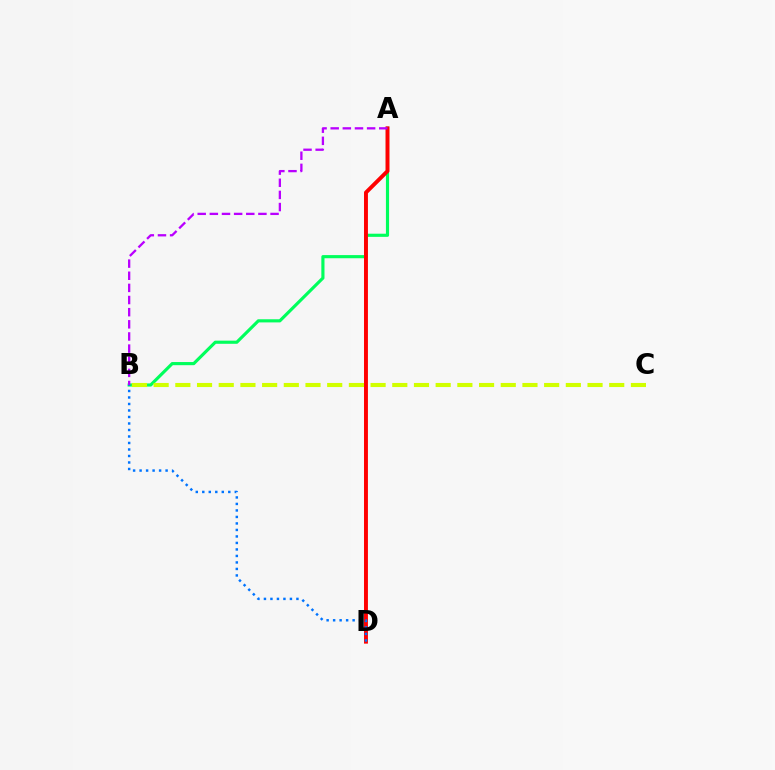{('A', 'B'): [{'color': '#00ff5c', 'line_style': 'solid', 'thickness': 2.26}, {'color': '#b900ff', 'line_style': 'dashed', 'thickness': 1.65}], ('B', 'C'): [{'color': '#d1ff00', 'line_style': 'dashed', 'thickness': 2.95}], ('A', 'D'): [{'color': '#ff0000', 'line_style': 'solid', 'thickness': 2.82}], ('B', 'D'): [{'color': '#0074ff', 'line_style': 'dotted', 'thickness': 1.77}]}